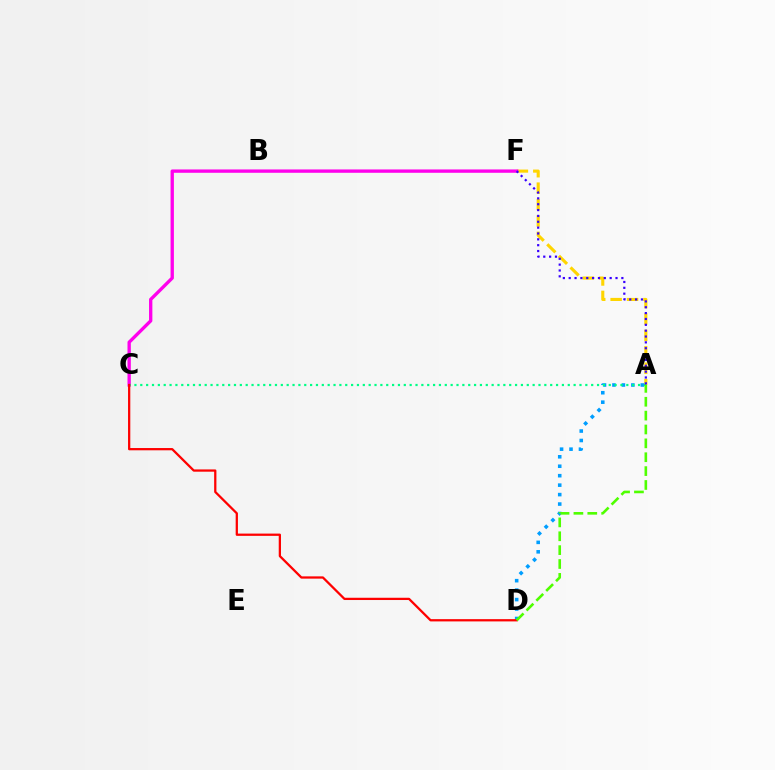{('A', 'F'): [{'color': '#ffd500', 'line_style': 'dashed', 'thickness': 2.23}, {'color': '#3700ff', 'line_style': 'dotted', 'thickness': 1.59}], ('A', 'D'): [{'color': '#009eff', 'line_style': 'dotted', 'thickness': 2.57}, {'color': '#4fff00', 'line_style': 'dashed', 'thickness': 1.88}], ('C', 'F'): [{'color': '#ff00ed', 'line_style': 'solid', 'thickness': 2.4}], ('A', 'C'): [{'color': '#00ff86', 'line_style': 'dotted', 'thickness': 1.59}], ('C', 'D'): [{'color': '#ff0000', 'line_style': 'solid', 'thickness': 1.63}]}